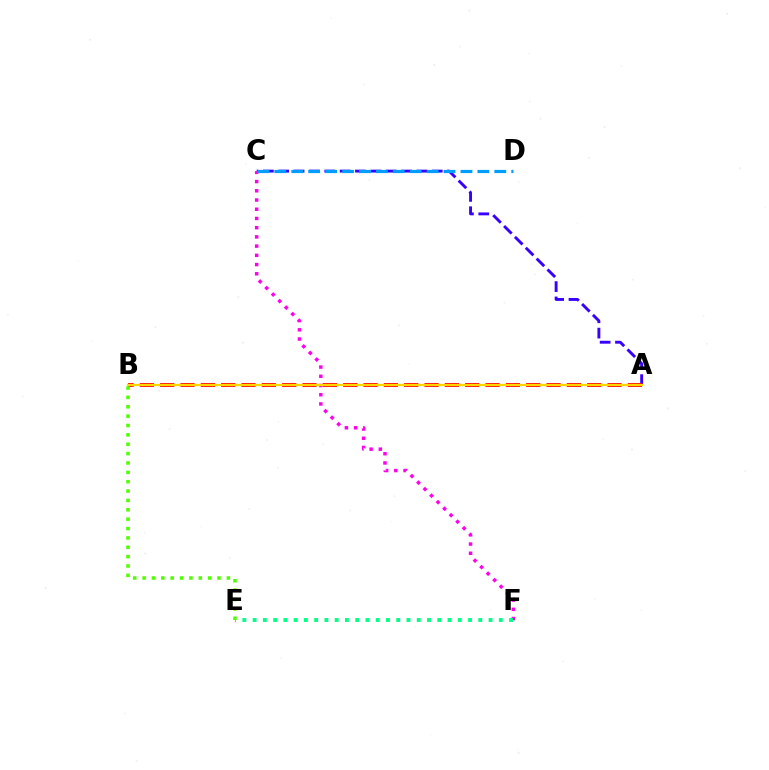{('A', 'C'): [{'color': '#3700ff', 'line_style': 'dashed', 'thickness': 2.09}], ('C', 'F'): [{'color': '#ff00ed', 'line_style': 'dotted', 'thickness': 2.51}], ('A', 'B'): [{'color': '#ff0000', 'line_style': 'dashed', 'thickness': 2.76}, {'color': '#ffd500', 'line_style': 'solid', 'thickness': 1.59}], ('E', 'F'): [{'color': '#00ff86', 'line_style': 'dotted', 'thickness': 2.79}], ('B', 'E'): [{'color': '#4fff00', 'line_style': 'dotted', 'thickness': 2.54}], ('C', 'D'): [{'color': '#009eff', 'line_style': 'dashed', 'thickness': 2.3}]}